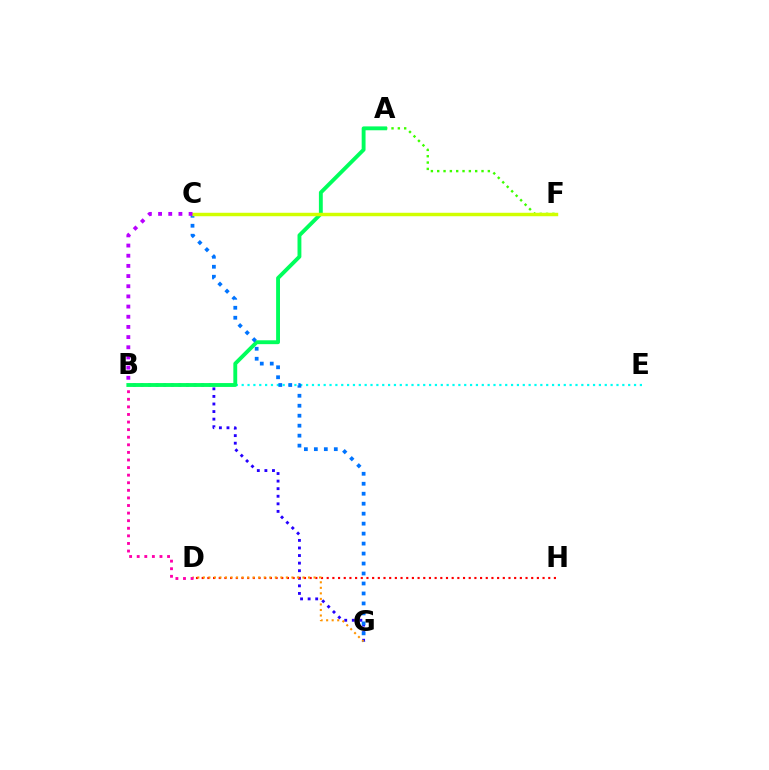{('B', 'G'): [{'color': '#2500ff', 'line_style': 'dotted', 'thickness': 2.06}], ('A', 'F'): [{'color': '#3dff00', 'line_style': 'dotted', 'thickness': 1.72}], ('B', 'E'): [{'color': '#00fff6', 'line_style': 'dotted', 'thickness': 1.59}], ('D', 'H'): [{'color': '#ff0000', 'line_style': 'dotted', 'thickness': 1.54}], ('A', 'B'): [{'color': '#00ff5c', 'line_style': 'solid', 'thickness': 2.79}], ('D', 'G'): [{'color': '#ff9400', 'line_style': 'dotted', 'thickness': 1.5}], ('B', 'D'): [{'color': '#ff00ac', 'line_style': 'dotted', 'thickness': 2.06}], ('C', 'G'): [{'color': '#0074ff', 'line_style': 'dotted', 'thickness': 2.71}], ('C', 'F'): [{'color': '#d1ff00', 'line_style': 'solid', 'thickness': 2.48}], ('B', 'C'): [{'color': '#b900ff', 'line_style': 'dotted', 'thickness': 2.76}]}